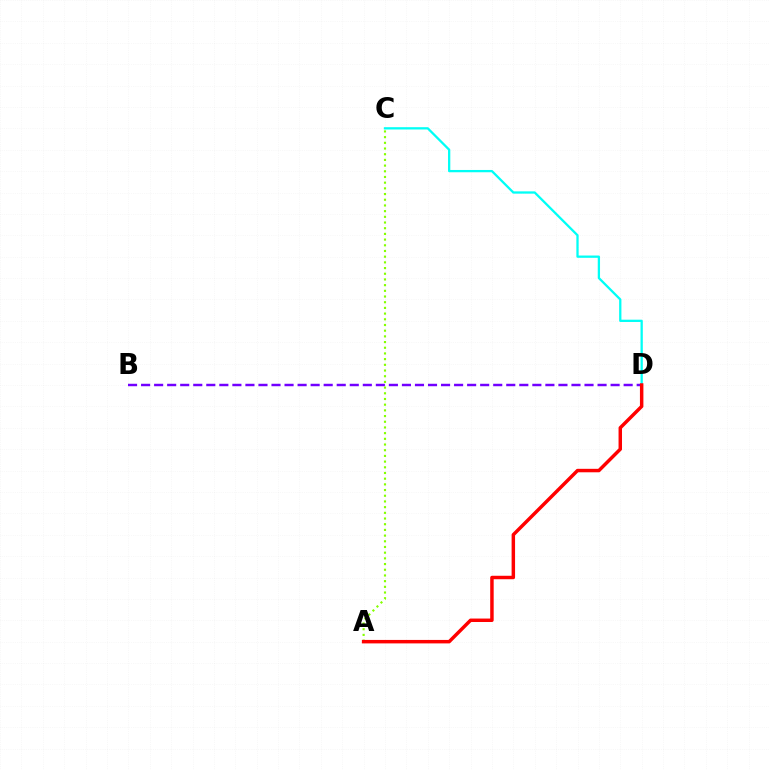{('A', 'C'): [{'color': '#84ff00', 'line_style': 'dotted', 'thickness': 1.55}], ('B', 'D'): [{'color': '#7200ff', 'line_style': 'dashed', 'thickness': 1.77}], ('C', 'D'): [{'color': '#00fff6', 'line_style': 'solid', 'thickness': 1.64}], ('A', 'D'): [{'color': '#ff0000', 'line_style': 'solid', 'thickness': 2.49}]}